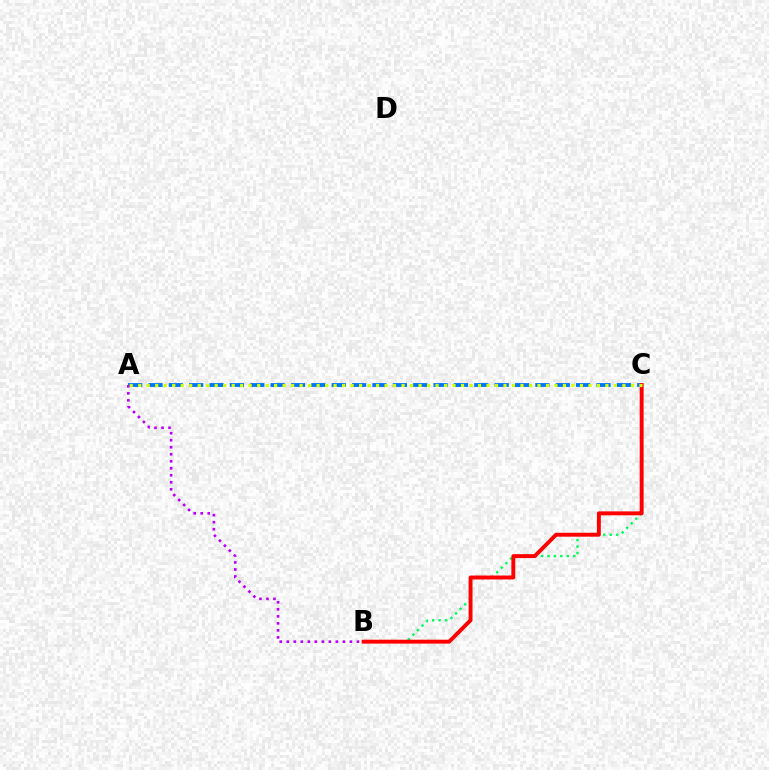{('A', 'C'): [{'color': '#0074ff', 'line_style': 'dashed', 'thickness': 2.77}, {'color': '#d1ff00', 'line_style': 'dotted', 'thickness': 2.31}], ('B', 'C'): [{'color': '#00ff5c', 'line_style': 'dotted', 'thickness': 1.75}, {'color': '#ff0000', 'line_style': 'solid', 'thickness': 2.82}], ('A', 'B'): [{'color': '#b900ff', 'line_style': 'dotted', 'thickness': 1.91}]}